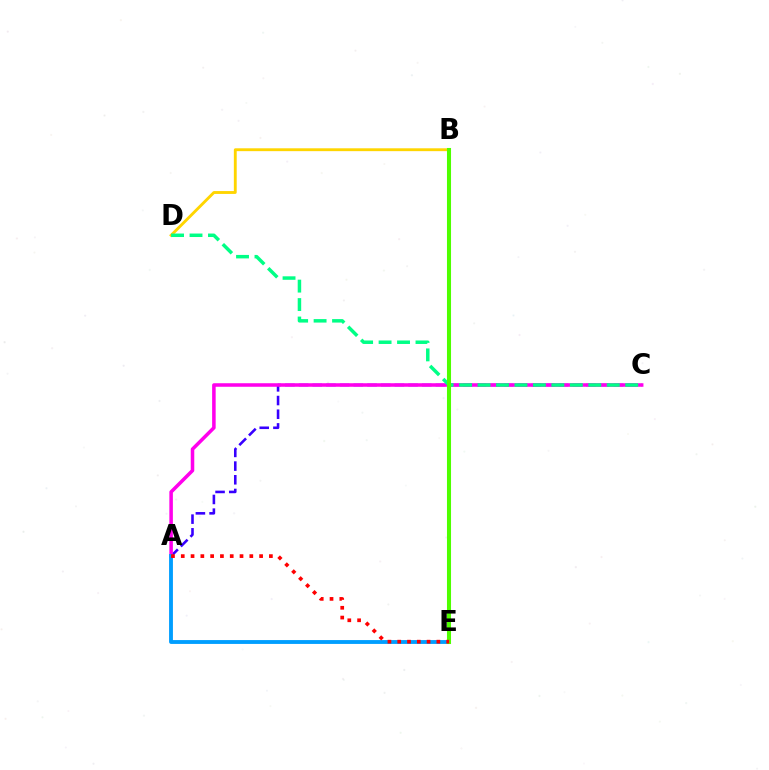{('B', 'D'): [{'color': '#ffd500', 'line_style': 'solid', 'thickness': 2.06}], ('A', 'C'): [{'color': '#3700ff', 'line_style': 'dashed', 'thickness': 1.86}, {'color': '#ff00ed', 'line_style': 'solid', 'thickness': 2.55}], ('A', 'E'): [{'color': '#009eff', 'line_style': 'solid', 'thickness': 2.77}, {'color': '#ff0000', 'line_style': 'dotted', 'thickness': 2.66}], ('C', 'D'): [{'color': '#00ff86', 'line_style': 'dashed', 'thickness': 2.51}], ('B', 'E'): [{'color': '#4fff00', 'line_style': 'solid', 'thickness': 2.92}]}